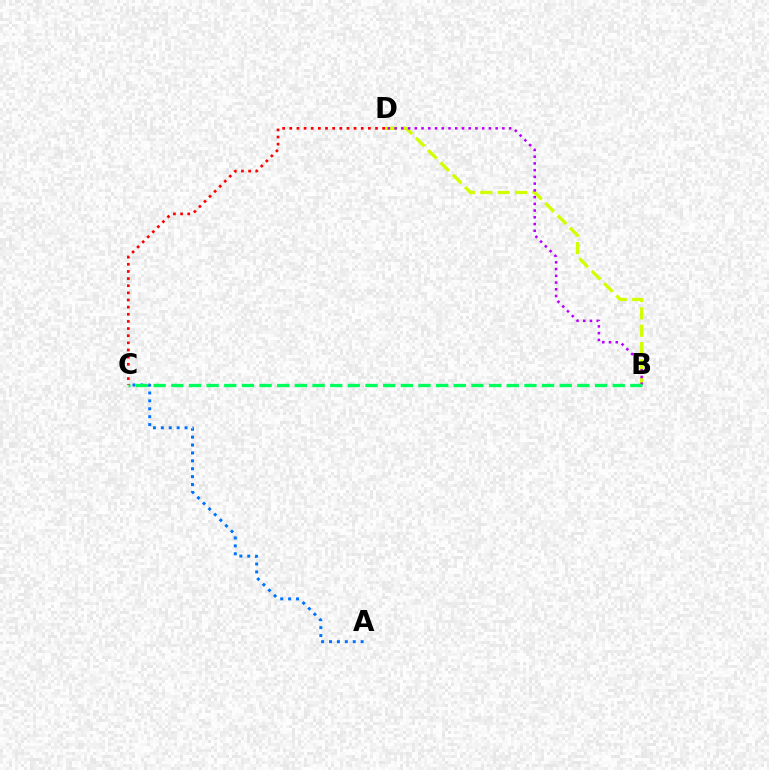{('B', 'D'): [{'color': '#d1ff00', 'line_style': 'dashed', 'thickness': 2.36}, {'color': '#b900ff', 'line_style': 'dotted', 'thickness': 1.83}], ('A', 'C'): [{'color': '#0074ff', 'line_style': 'dotted', 'thickness': 2.15}], ('B', 'C'): [{'color': '#00ff5c', 'line_style': 'dashed', 'thickness': 2.4}], ('C', 'D'): [{'color': '#ff0000', 'line_style': 'dotted', 'thickness': 1.94}]}